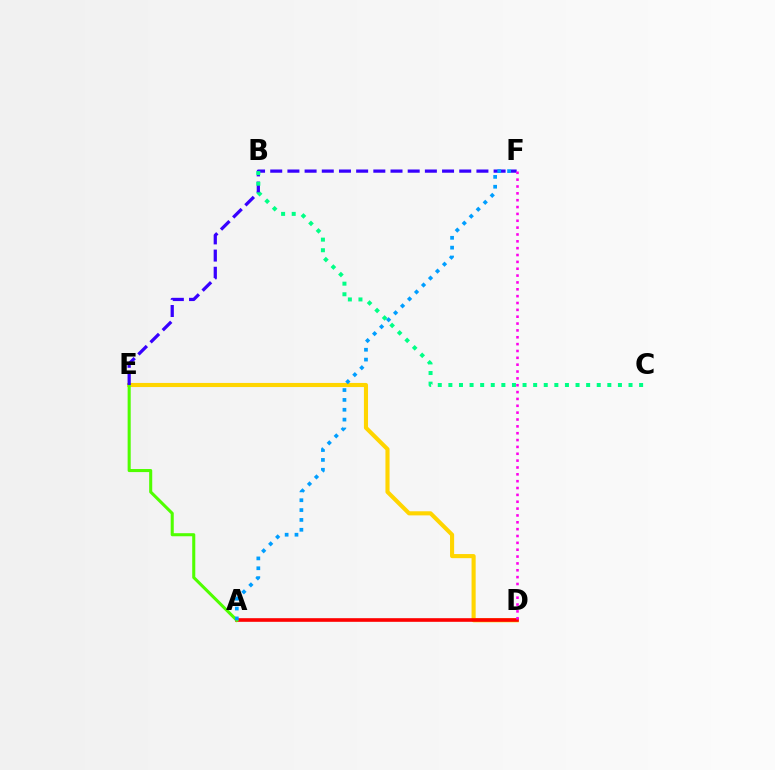{('D', 'E'): [{'color': '#ffd500', 'line_style': 'solid', 'thickness': 2.95}], ('A', 'D'): [{'color': '#ff0000', 'line_style': 'solid', 'thickness': 2.61}], ('A', 'E'): [{'color': '#4fff00', 'line_style': 'solid', 'thickness': 2.21}], ('E', 'F'): [{'color': '#3700ff', 'line_style': 'dashed', 'thickness': 2.33}], ('A', 'F'): [{'color': '#009eff', 'line_style': 'dotted', 'thickness': 2.68}], ('D', 'F'): [{'color': '#ff00ed', 'line_style': 'dotted', 'thickness': 1.86}], ('B', 'C'): [{'color': '#00ff86', 'line_style': 'dotted', 'thickness': 2.88}]}